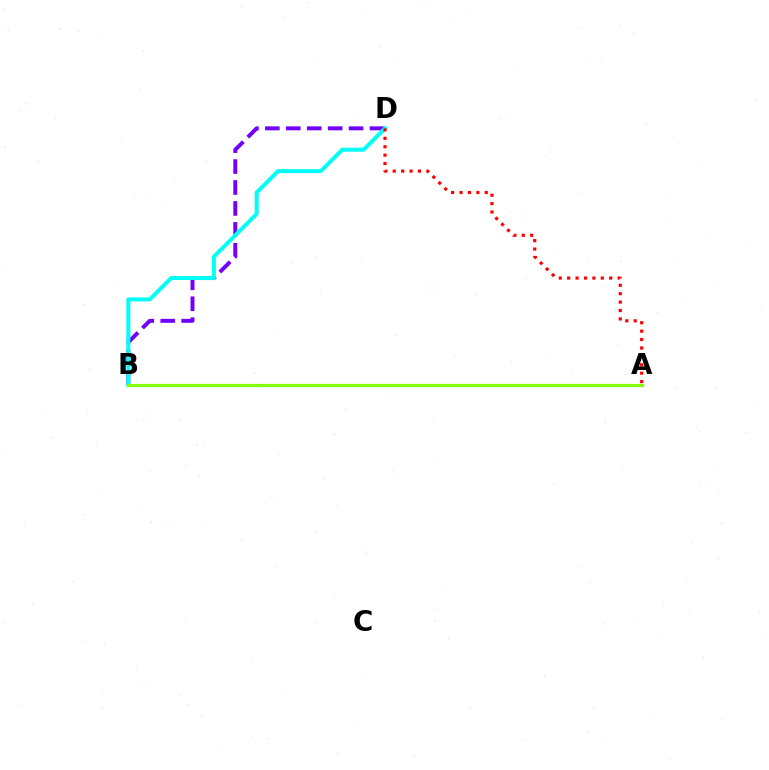{('B', 'D'): [{'color': '#7200ff', 'line_style': 'dashed', 'thickness': 2.84}, {'color': '#00fff6', 'line_style': 'solid', 'thickness': 2.87}], ('A', 'D'): [{'color': '#ff0000', 'line_style': 'dotted', 'thickness': 2.28}], ('A', 'B'): [{'color': '#84ff00', 'line_style': 'solid', 'thickness': 2.28}]}